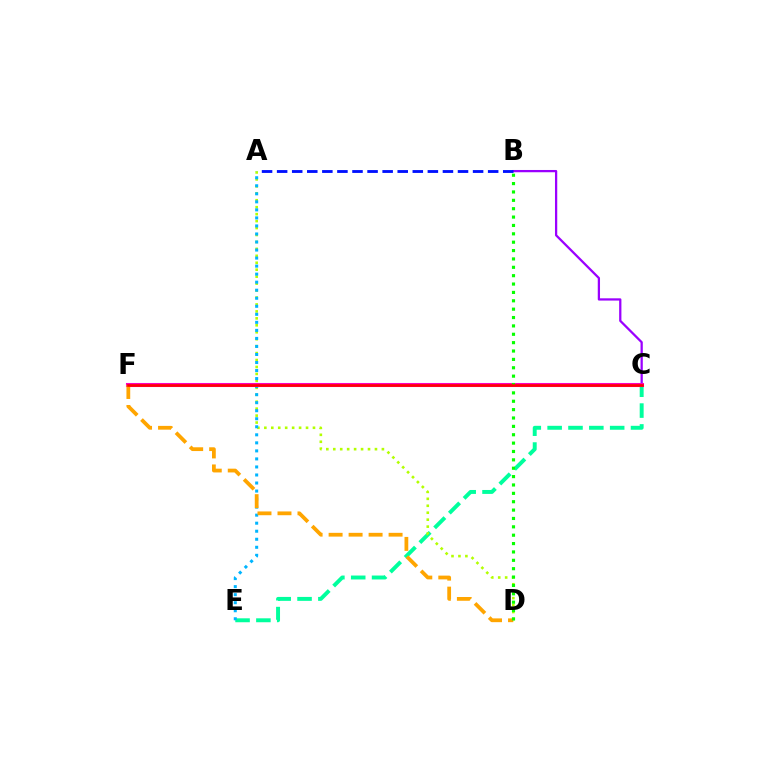{('C', 'E'): [{'color': '#00ff9d', 'line_style': 'dashed', 'thickness': 2.83}], ('A', 'D'): [{'color': '#b3ff00', 'line_style': 'dotted', 'thickness': 1.89}], ('A', 'E'): [{'color': '#00b5ff', 'line_style': 'dotted', 'thickness': 2.18}], ('B', 'C'): [{'color': '#9b00ff', 'line_style': 'solid', 'thickness': 1.63}], ('C', 'F'): [{'color': '#ff00bd', 'line_style': 'solid', 'thickness': 2.92}, {'color': '#ff0000', 'line_style': 'solid', 'thickness': 1.89}], ('A', 'B'): [{'color': '#0010ff', 'line_style': 'dashed', 'thickness': 2.05}], ('D', 'F'): [{'color': '#ffa500', 'line_style': 'dashed', 'thickness': 2.72}], ('B', 'D'): [{'color': '#08ff00', 'line_style': 'dotted', 'thickness': 2.27}]}